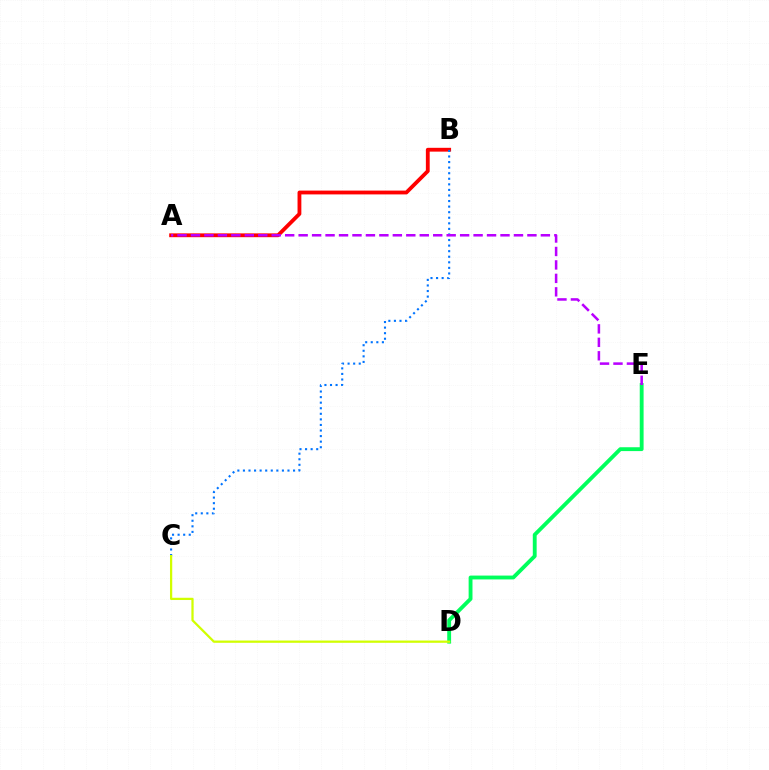{('D', 'E'): [{'color': '#00ff5c', 'line_style': 'solid', 'thickness': 2.78}], ('A', 'B'): [{'color': '#ff0000', 'line_style': 'solid', 'thickness': 2.75}], ('B', 'C'): [{'color': '#0074ff', 'line_style': 'dotted', 'thickness': 1.51}], ('C', 'D'): [{'color': '#d1ff00', 'line_style': 'solid', 'thickness': 1.62}], ('A', 'E'): [{'color': '#b900ff', 'line_style': 'dashed', 'thickness': 1.83}]}